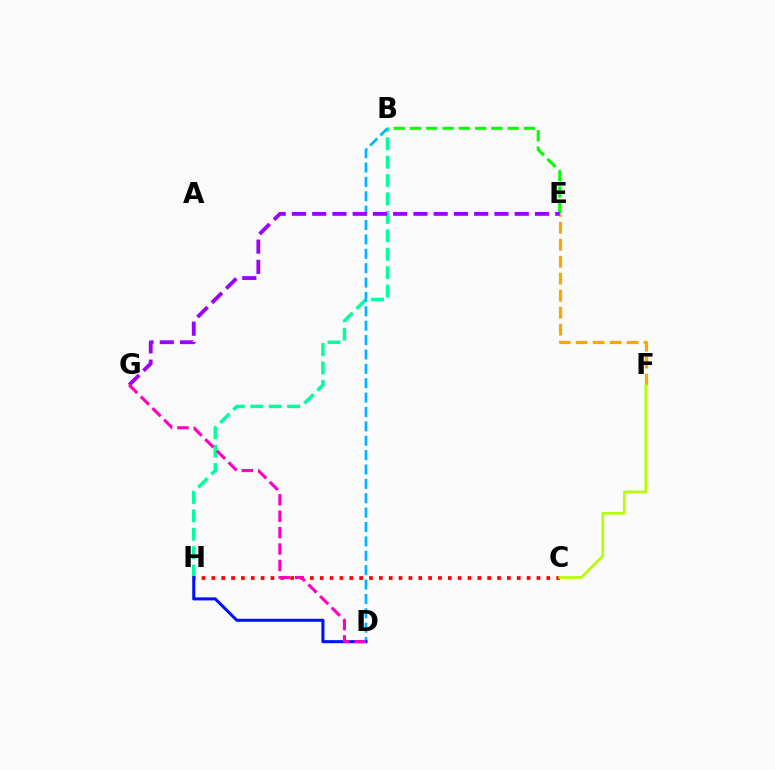{('C', 'H'): [{'color': '#ff0000', 'line_style': 'dotted', 'thickness': 2.68}], ('E', 'F'): [{'color': '#ffa500', 'line_style': 'dashed', 'thickness': 2.31}], ('B', 'H'): [{'color': '#00ff9d', 'line_style': 'dashed', 'thickness': 2.5}], ('B', 'E'): [{'color': '#08ff00', 'line_style': 'dashed', 'thickness': 2.21}], ('B', 'D'): [{'color': '#00b5ff', 'line_style': 'dashed', 'thickness': 1.95}], ('E', 'G'): [{'color': '#9b00ff', 'line_style': 'dashed', 'thickness': 2.75}], ('D', 'H'): [{'color': '#0010ff', 'line_style': 'solid', 'thickness': 2.2}], ('D', 'G'): [{'color': '#ff00bd', 'line_style': 'dashed', 'thickness': 2.23}], ('C', 'F'): [{'color': '#b3ff00', 'line_style': 'solid', 'thickness': 1.95}]}